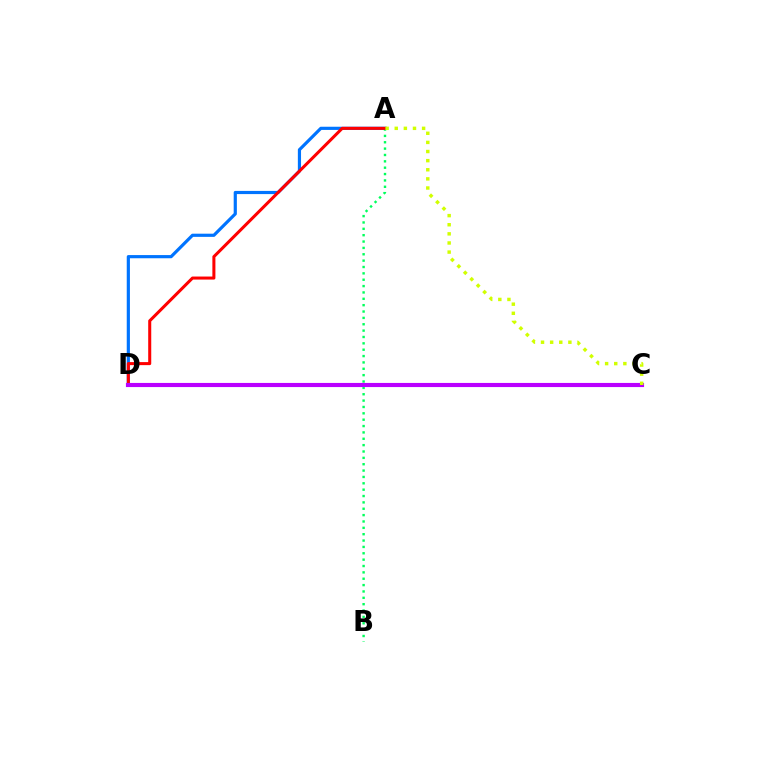{('A', 'B'): [{'color': '#00ff5c', 'line_style': 'dotted', 'thickness': 1.73}], ('A', 'D'): [{'color': '#0074ff', 'line_style': 'solid', 'thickness': 2.29}, {'color': '#ff0000', 'line_style': 'solid', 'thickness': 2.19}], ('C', 'D'): [{'color': '#b900ff', 'line_style': 'solid', 'thickness': 2.98}], ('A', 'C'): [{'color': '#d1ff00', 'line_style': 'dotted', 'thickness': 2.48}]}